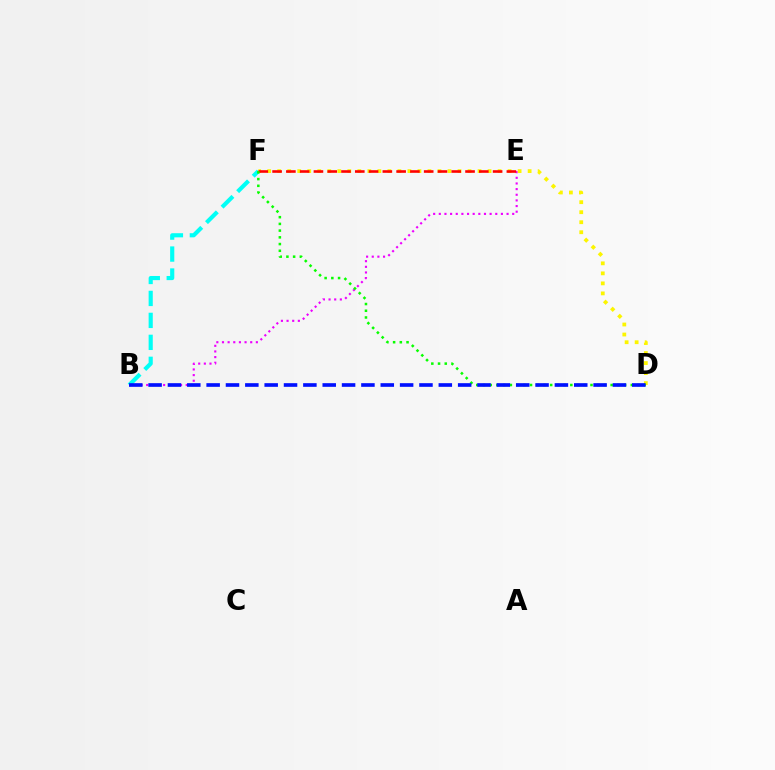{('B', 'E'): [{'color': '#ee00ff', 'line_style': 'dotted', 'thickness': 1.53}], ('B', 'F'): [{'color': '#00fff6', 'line_style': 'dashed', 'thickness': 2.98}], ('D', 'F'): [{'color': '#fcf500', 'line_style': 'dotted', 'thickness': 2.72}, {'color': '#08ff00', 'line_style': 'dotted', 'thickness': 1.83}], ('E', 'F'): [{'color': '#ff0000', 'line_style': 'dashed', 'thickness': 1.87}], ('B', 'D'): [{'color': '#0010ff', 'line_style': 'dashed', 'thickness': 2.63}]}